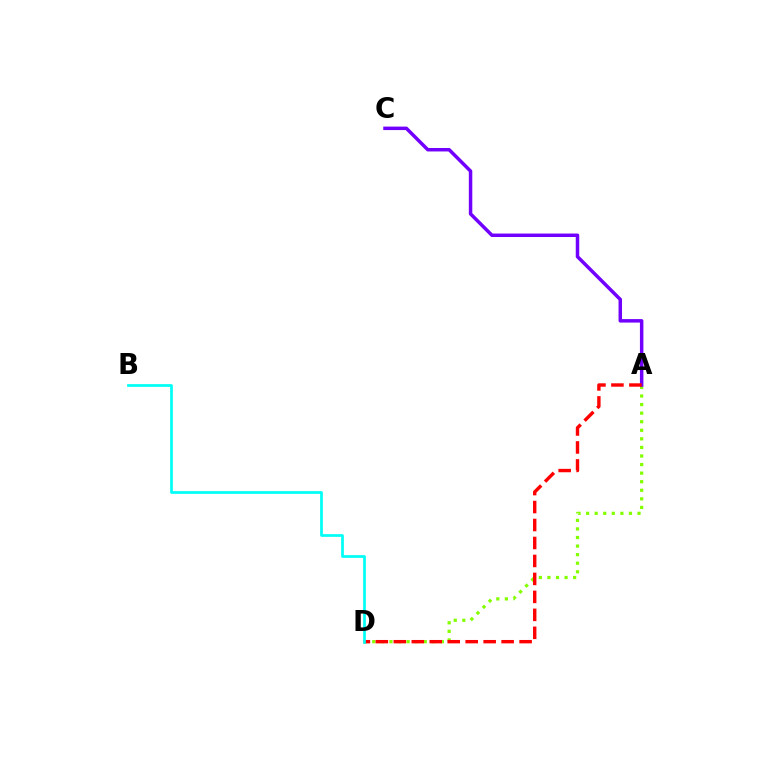{('A', 'D'): [{'color': '#84ff00', 'line_style': 'dotted', 'thickness': 2.33}, {'color': '#ff0000', 'line_style': 'dashed', 'thickness': 2.44}], ('A', 'C'): [{'color': '#7200ff', 'line_style': 'solid', 'thickness': 2.51}], ('B', 'D'): [{'color': '#00fff6', 'line_style': 'solid', 'thickness': 1.96}]}